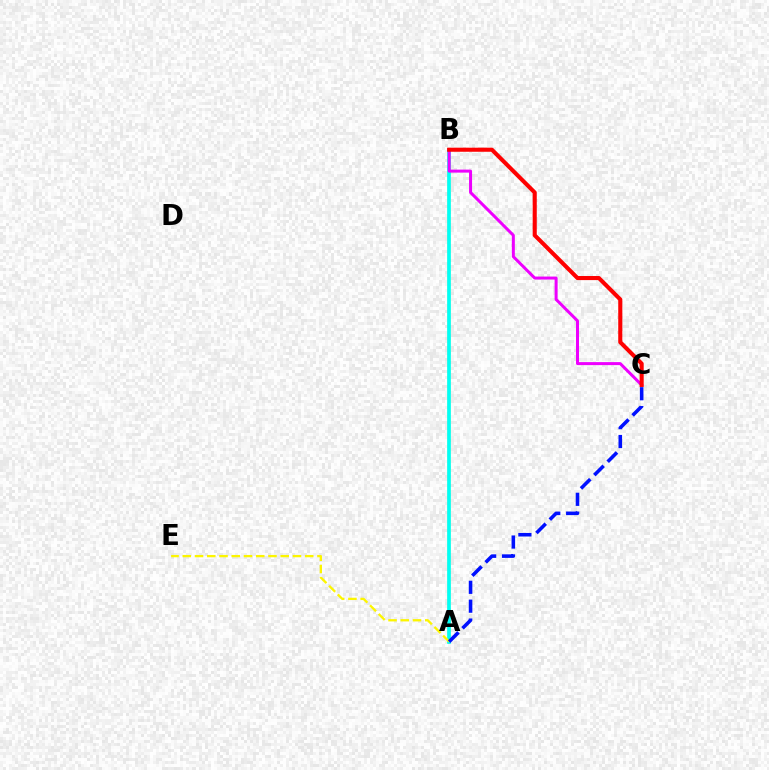{('A', 'B'): [{'color': '#08ff00', 'line_style': 'solid', 'thickness': 1.69}, {'color': '#00fff6', 'line_style': 'solid', 'thickness': 2.6}], ('A', 'E'): [{'color': '#fcf500', 'line_style': 'dashed', 'thickness': 1.66}], ('B', 'C'): [{'color': '#ee00ff', 'line_style': 'solid', 'thickness': 2.16}, {'color': '#ff0000', 'line_style': 'solid', 'thickness': 2.94}], ('A', 'C'): [{'color': '#0010ff', 'line_style': 'dashed', 'thickness': 2.56}]}